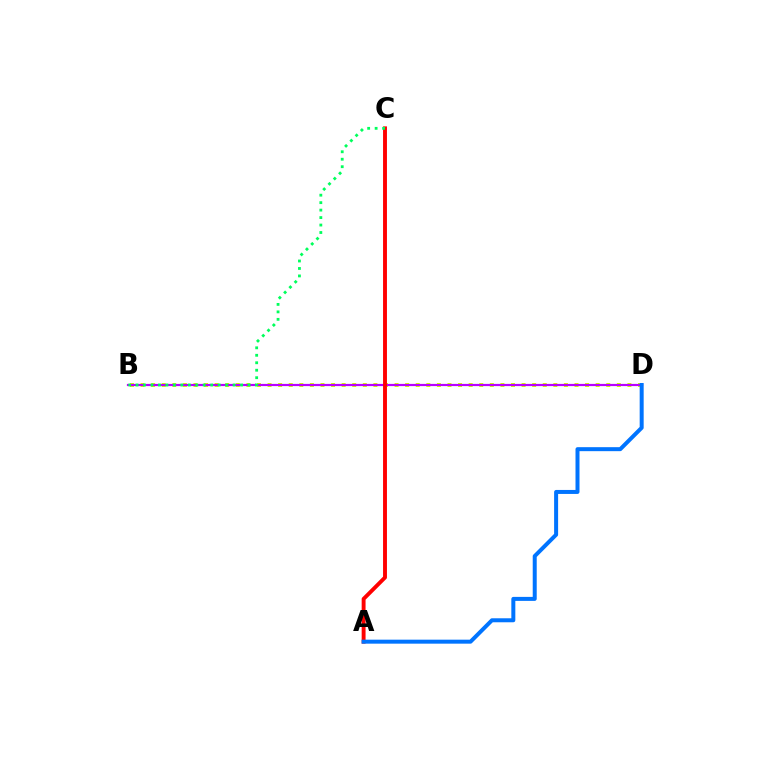{('B', 'D'): [{'color': '#d1ff00', 'line_style': 'dotted', 'thickness': 2.88}, {'color': '#b900ff', 'line_style': 'solid', 'thickness': 1.59}], ('A', 'C'): [{'color': '#ff0000', 'line_style': 'solid', 'thickness': 2.8}], ('A', 'D'): [{'color': '#0074ff', 'line_style': 'solid', 'thickness': 2.87}], ('B', 'C'): [{'color': '#00ff5c', 'line_style': 'dotted', 'thickness': 2.03}]}